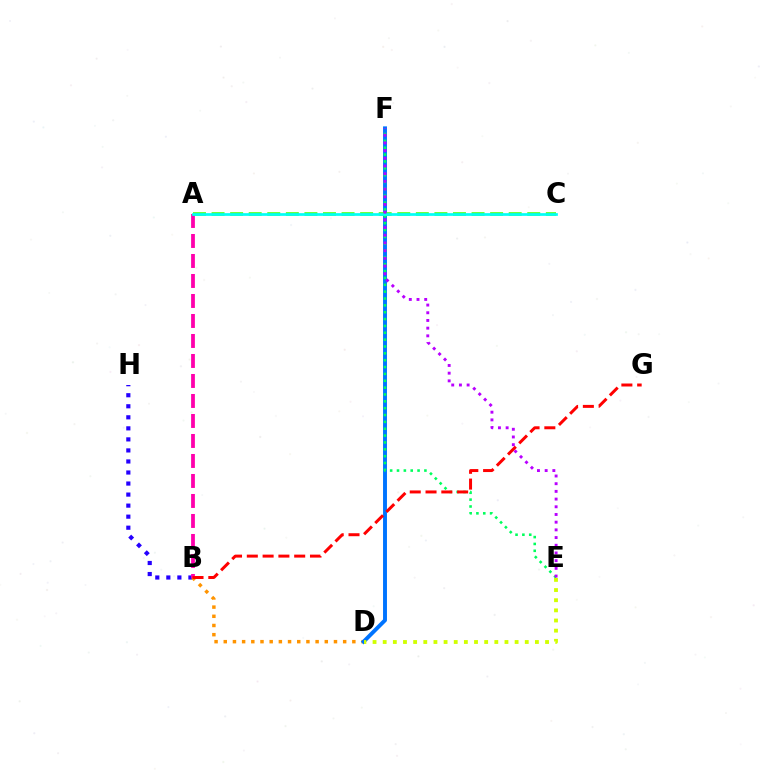{('B', 'H'): [{'color': '#2500ff', 'line_style': 'dotted', 'thickness': 3.0}], ('B', 'D'): [{'color': '#ff9400', 'line_style': 'dotted', 'thickness': 2.5}], ('D', 'F'): [{'color': '#0074ff', 'line_style': 'solid', 'thickness': 2.82}], ('E', 'F'): [{'color': '#00ff5c', 'line_style': 'dotted', 'thickness': 1.86}, {'color': '#b900ff', 'line_style': 'dotted', 'thickness': 2.09}], ('A', 'B'): [{'color': '#ff00ac', 'line_style': 'dashed', 'thickness': 2.72}], ('B', 'G'): [{'color': '#ff0000', 'line_style': 'dashed', 'thickness': 2.15}], ('A', 'C'): [{'color': '#3dff00', 'line_style': 'dashed', 'thickness': 2.52}, {'color': '#00fff6', 'line_style': 'solid', 'thickness': 1.95}], ('D', 'E'): [{'color': '#d1ff00', 'line_style': 'dotted', 'thickness': 2.76}]}